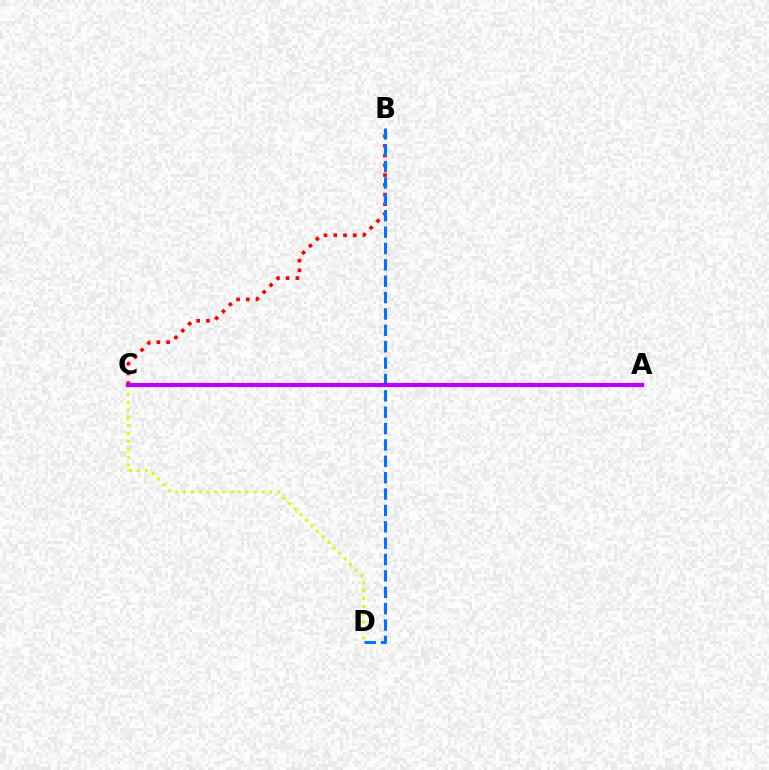{('C', 'D'): [{'color': '#d1ff00', 'line_style': 'dotted', 'thickness': 2.13}], ('B', 'C'): [{'color': '#ff0000', 'line_style': 'dotted', 'thickness': 2.65}], ('A', 'C'): [{'color': '#00ff5c', 'line_style': 'dotted', 'thickness': 2.02}, {'color': '#b900ff', 'line_style': 'solid', 'thickness': 3.0}], ('B', 'D'): [{'color': '#0074ff', 'line_style': 'dashed', 'thickness': 2.22}]}